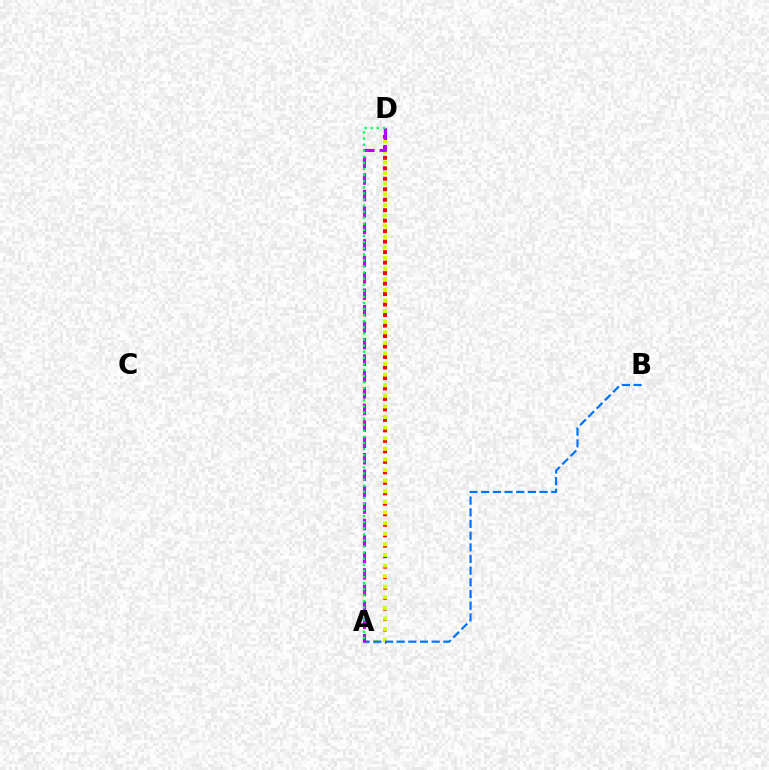{('A', 'D'): [{'color': '#ff0000', 'line_style': 'dotted', 'thickness': 2.85}, {'color': '#d1ff00', 'line_style': 'dotted', 'thickness': 2.88}, {'color': '#b900ff', 'line_style': 'dashed', 'thickness': 2.24}, {'color': '#00ff5c', 'line_style': 'dotted', 'thickness': 1.65}], ('A', 'B'): [{'color': '#0074ff', 'line_style': 'dashed', 'thickness': 1.59}]}